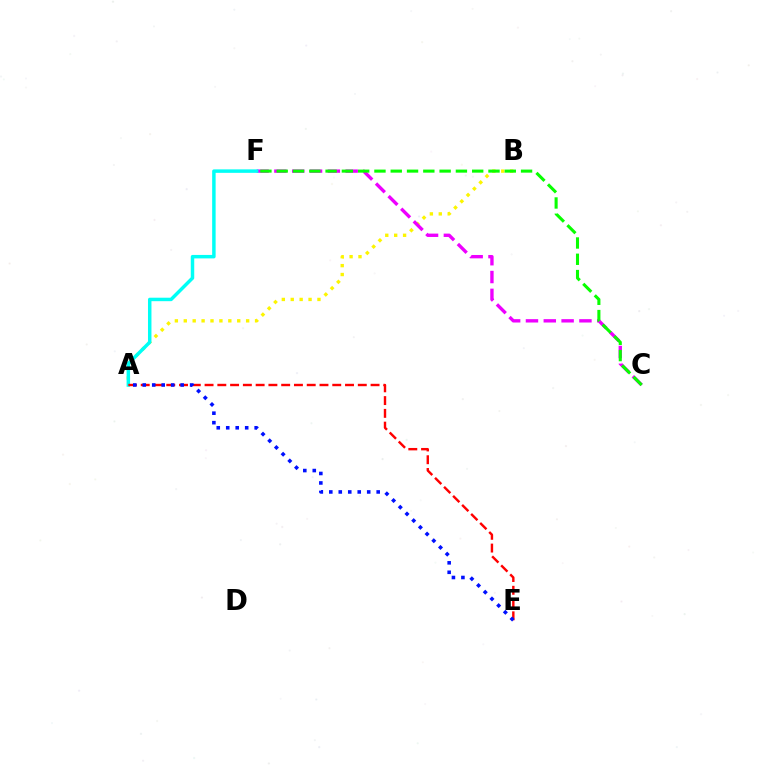{('A', 'B'): [{'color': '#fcf500', 'line_style': 'dotted', 'thickness': 2.42}], ('C', 'F'): [{'color': '#ee00ff', 'line_style': 'dashed', 'thickness': 2.42}, {'color': '#08ff00', 'line_style': 'dashed', 'thickness': 2.21}], ('A', 'F'): [{'color': '#00fff6', 'line_style': 'solid', 'thickness': 2.5}], ('A', 'E'): [{'color': '#ff0000', 'line_style': 'dashed', 'thickness': 1.73}, {'color': '#0010ff', 'line_style': 'dotted', 'thickness': 2.58}]}